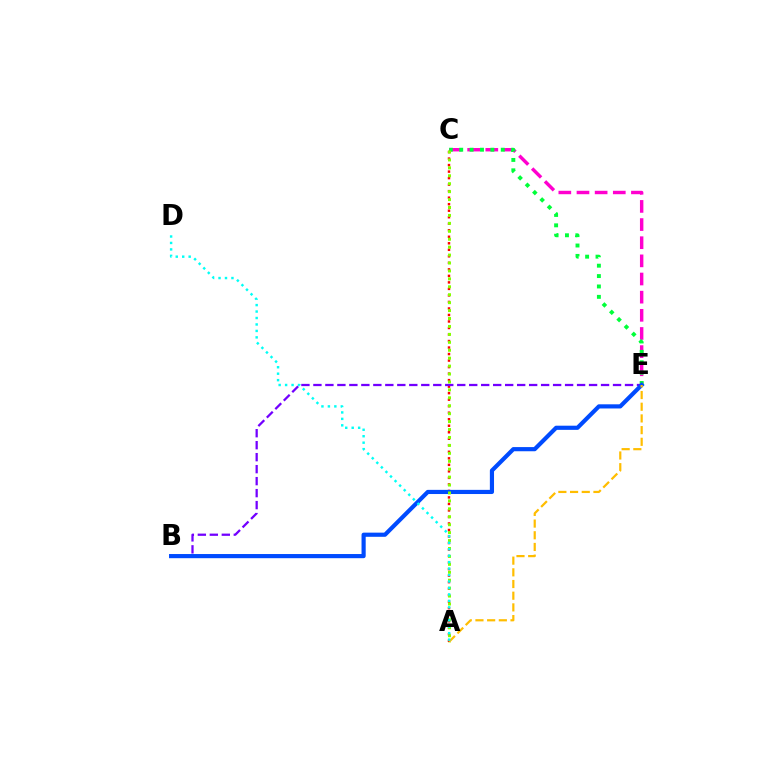{('C', 'E'): [{'color': '#ff00cf', 'line_style': 'dashed', 'thickness': 2.47}, {'color': '#00ff39', 'line_style': 'dotted', 'thickness': 2.82}], ('A', 'C'): [{'color': '#ff0000', 'line_style': 'dotted', 'thickness': 1.77}, {'color': '#84ff00', 'line_style': 'dotted', 'thickness': 2.15}], ('B', 'E'): [{'color': '#7200ff', 'line_style': 'dashed', 'thickness': 1.63}, {'color': '#004bff', 'line_style': 'solid', 'thickness': 3.0}], ('A', 'E'): [{'color': '#ffbd00', 'line_style': 'dashed', 'thickness': 1.59}], ('A', 'D'): [{'color': '#00fff6', 'line_style': 'dotted', 'thickness': 1.75}]}